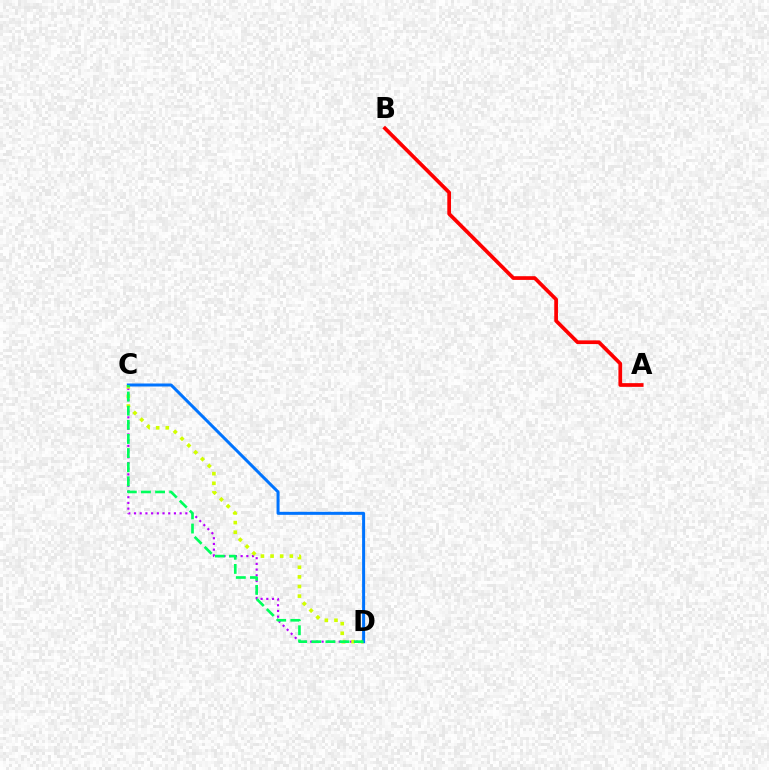{('C', 'D'): [{'color': '#b900ff', 'line_style': 'dotted', 'thickness': 1.55}, {'color': '#d1ff00', 'line_style': 'dotted', 'thickness': 2.62}, {'color': '#0074ff', 'line_style': 'solid', 'thickness': 2.16}, {'color': '#00ff5c', 'line_style': 'dashed', 'thickness': 1.92}], ('A', 'B'): [{'color': '#ff0000', 'line_style': 'solid', 'thickness': 2.67}]}